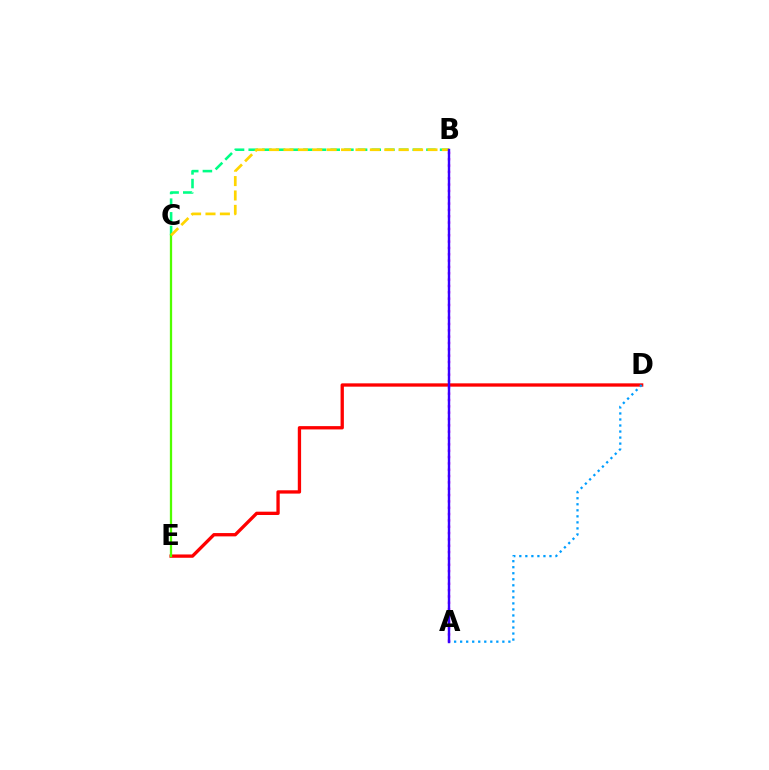{('D', 'E'): [{'color': '#ff0000', 'line_style': 'solid', 'thickness': 2.39}], ('A', 'D'): [{'color': '#009eff', 'line_style': 'dotted', 'thickness': 1.64}], ('A', 'B'): [{'color': '#ff00ed', 'line_style': 'dotted', 'thickness': 1.72}, {'color': '#3700ff', 'line_style': 'solid', 'thickness': 1.74}], ('B', 'C'): [{'color': '#00ff86', 'line_style': 'dashed', 'thickness': 1.86}, {'color': '#ffd500', 'line_style': 'dashed', 'thickness': 1.96}], ('C', 'E'): [{'color': '#4fff00', 'line_style': 'solid', 'thickness': 1.64}]}